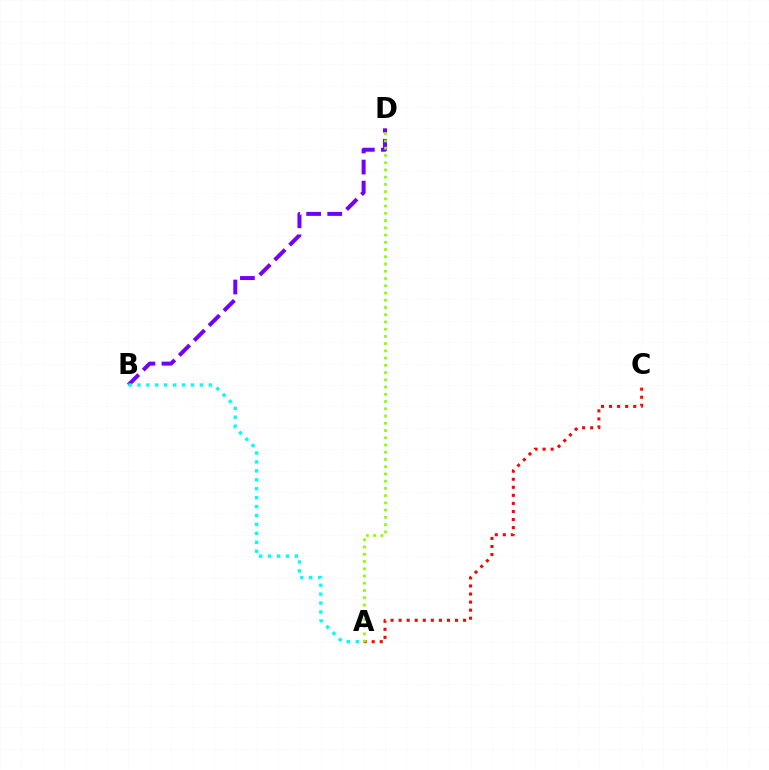{('B', 'D'): [{'color': '#7200ff', 'line_style': 'dashed', 'thickness': 2.86}], ('A', 'B'): [{'color': '#00fff6', 'line_style': 'dotted', 'thickness': 2.43}], ('A', 'C'): [{'color': '#ff0000', 'line_style': 'dotted', 'thickness': 2.19}], ('A', 'D'): [{'color': '#84ff00', 'line_style': 'dotted', 'thickness': 1.97}]}